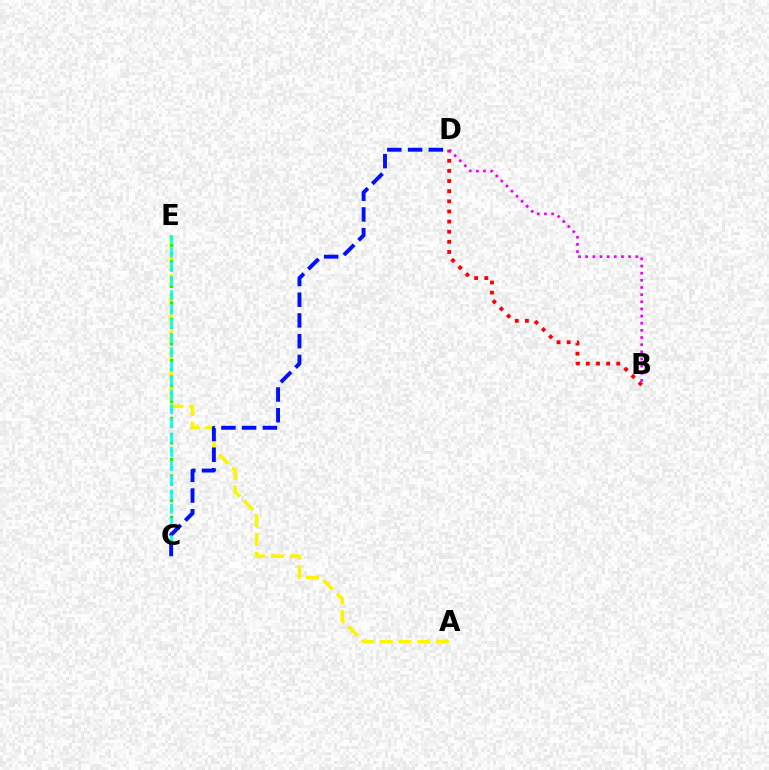{('A', 'E'): [{'color': '#fcf500', 'line_style': 'dashed', 'thickness': 2.55}], ('B', 'D'): [{'color': '#ff0000', 'line_style': 'dotted', 'thickness': 2.75}, {'color': '#ee00ff', 'line_style': 'dotted', 'thickness': 1.94}], ('C', 'E'): [{'color': '#08ff00', 'line_style': 'dotted', 'thickness': 2.24}, {'color': '#00fff6', 'line_style': 'dashed', 'thickness': 1.93}], ('C', 'D'): [{'color': '#0010ff', 'line_style': 'dashed', 'thickness': 2.82}]}